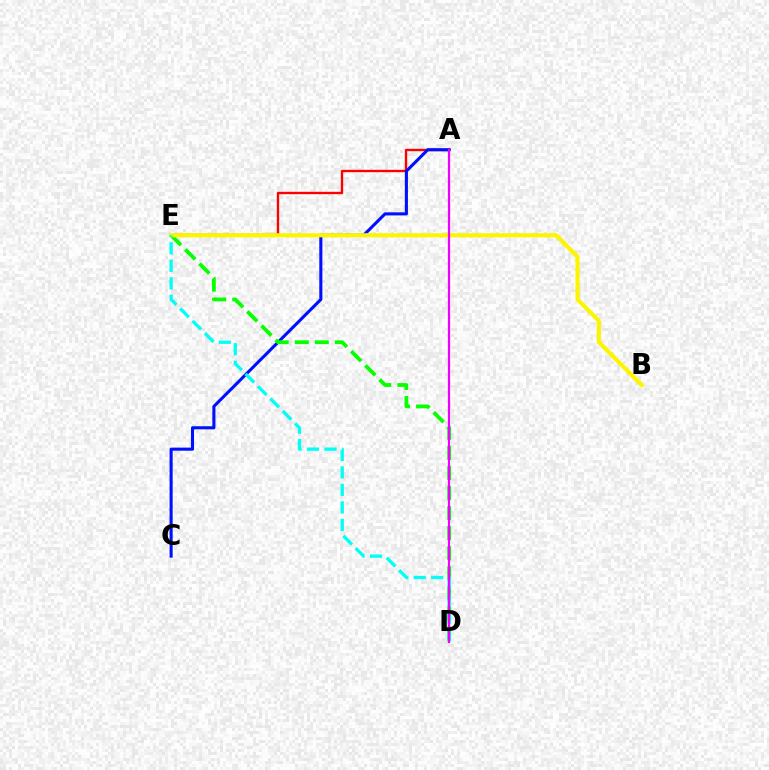{('A', 'E'): [{'color': '#ff0000', 'line_style': 'solid', 'thickness': 1.7}], ('A', 'C'): [{'color': '#0010ff', 'line_style': 'solid', 'thickness': 2.22}], ('D', 'E'): [{'color': '#08ff00', 'line_style': 'dashed', 'thickness': 2.72}, {'color': '#00fff6', 'line_style': 'dashed', 'thickness': 2.38}], ('B', 'E'): [{'color': '#fcf500', 'line_style': 'solid', 'thickness': 2.96}], ('A', 'D'): [{'color': '#ee00ff', 'line_style': 'solid', 'thickness': 1.6}]}